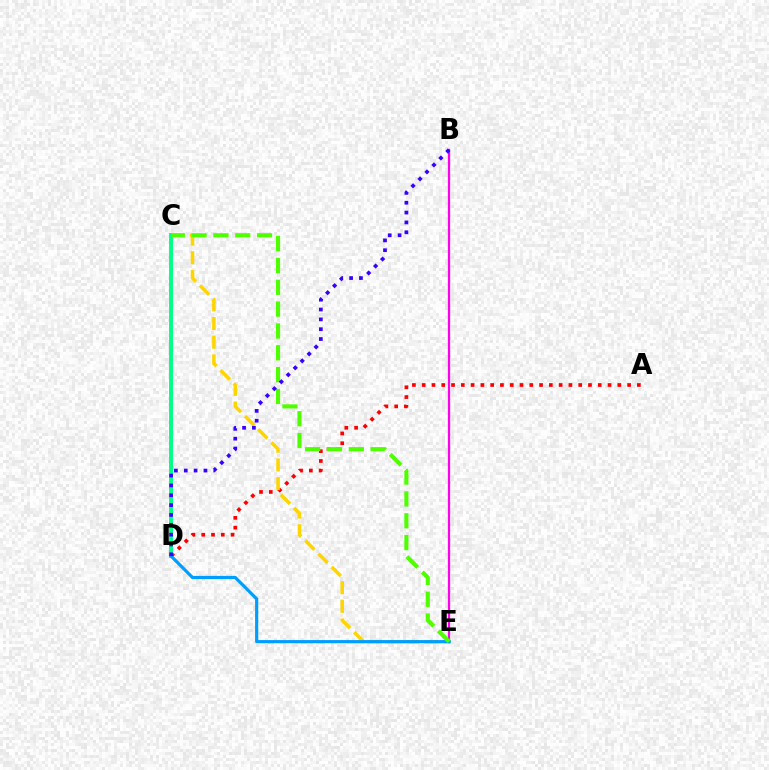{('B', 'E'): [{'color': '#ff00ed', 'line_style': 'solid', 'thickness': 1.62}], ('A', 'D'): [{'color': '#ff0000', 'line_style': 'dotted', 'thickness': 2.66}], ('C', 'D'): [{'color': '#00ff86', 'line_style': 'solid', 'thickness': 2.82}], ('C', 'E'): [{'color': '#ffd500', 'line_style': 'dashed', 'thickness': 2.54}, {'color': '#4fff00', 'line_style': 'dashed', 'thickness': 2.97}], ('D', 'E'): [{'color': '#009eff', 'line_style': 'solid', 'thickness': 2.29}], ('B', 'D'): [{'color': '#3700ff', 'line_style': 'dotted', 'thickness': 2.67}]}